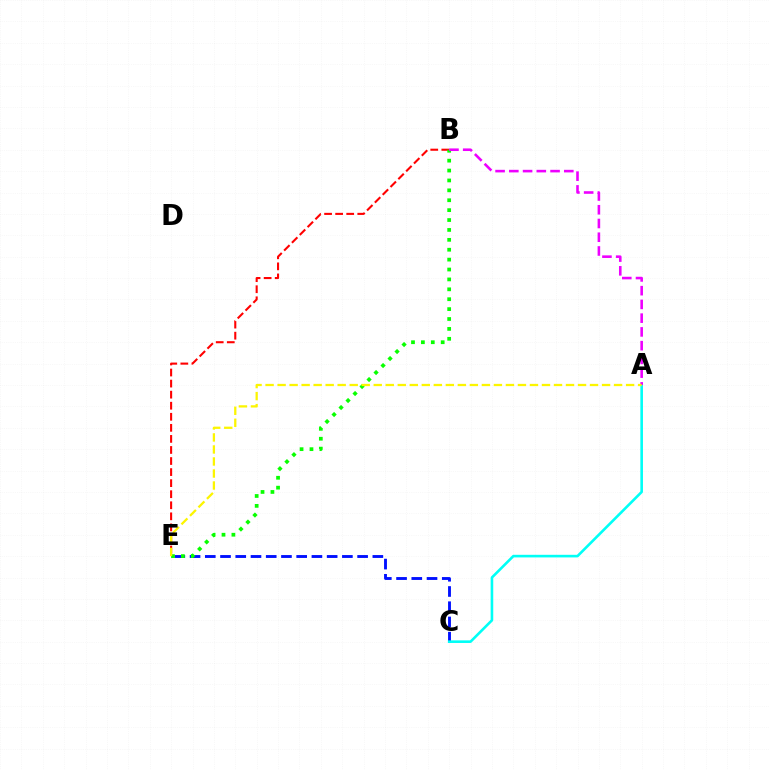{('B', 'E'): [{'color': '#ff0000', 'line_style': 'dashed', 'thickness': 1.5}, {'color': '#08ff00', 'line_style': 'dotted', 'thickness': 2.69}], ('C', 'E'): [{'color': '#0010ff', 'line_style': 'dashed', 'thickness': 2.07}], ('A', 'C'): [{'color': '#00fff6', 'line_style': 'solid', 'thickness': 1.88}], ('A', 'B'): [{'color': '#ee00ff', 'line_style': 'dashed', 'thickness': 1.87}], ('A', 'E'): [{'color': '#fcf500', 'line_style': 'dashed', 'thickness': 1.63}]}